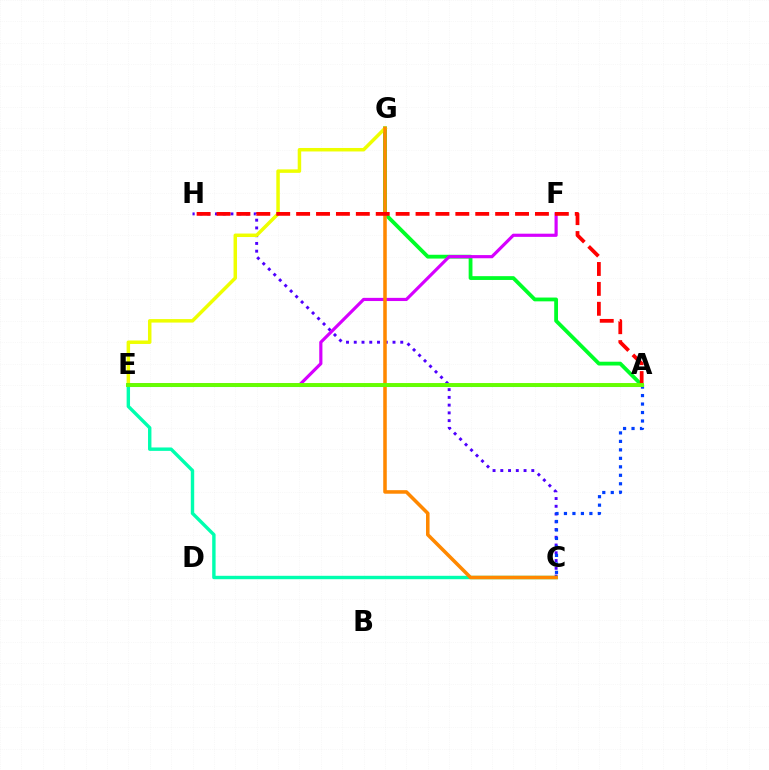{('C', 'H'): [{'color': '#4f00ff', 'line_style': 'dotted', 'thickness': 2.11}], ('C', 'E'): [{'color': '#00ffaf', 'line_style': 'solid', 'thickness': 2.45}], ('A', 'G'): [{'color': '#00ff27', 'line_style': 'solid', 'thickness': 2.74}], ('E', 'G'): [{'color': '#eeff00', 'line_style': 'solid', 'thickness': 2.51}], ('A', 'C'): [{'color': '#003fff', 'line_style': 'dotted', 'thickness': 2.3}], ('E', 'F'): [{'color': '#d600ff', 'line_style': 'solid', 'thickness': 2.28}], ('A', 'E'): [{'color': '#00c7ff', 'line_style': 'solid', 'thickness': 2.2}, {'color': '#ff00a0', 'line_style': 'dotted', 'thickness': 1.71}, {'color': '#66ff00', 'line_style': 'solid', 'thickness': 2.81}], ('C', 'G'): [{'color': '#ff8800', 'line_style': 'solid', 'thickness': 2.55}], ('A', 'H'): [{'color': '#ff0000', 'line_style': 'dashed', 'thickness': 2.7}]}